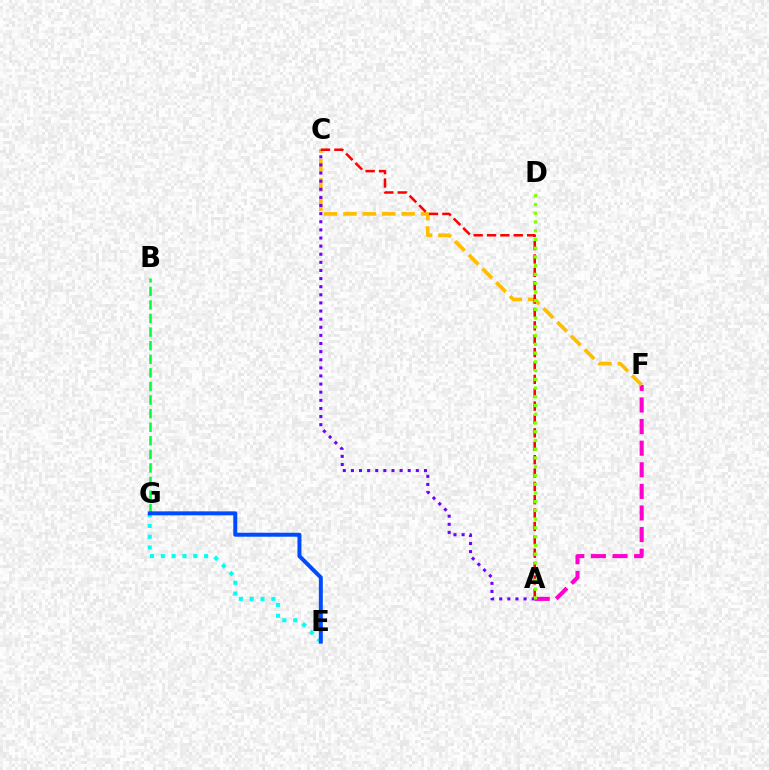{('A', 'F'): [{'color': '#ff00cf', 'line_style': 'dashed', 'thickness': 2.93}], ('C', 'F'): [{'color': '#ffbd00', 'line_style': 'dashed', 'thickness': 2.63}], ('A', 'C'): [{'color': '#7200ff', 'line_style': 'dotted', 'thickness': 2.21}, {'color': '#ff0000', 'line_style': 'dashed', 'thickness': 1.82}], ('B', 'G'): [{'color': '#00ff39', 'line_style': 'dashed', 'thickness': 1.85}], ('E', 'G'): [{'color': '#00fff6', 'line_style': 'dotted', 'thickness': 2.94}, {'color': '#004bff', 'line_style': 'solid', 'thickness': 2.86}], ('A', 'D'): [{'color': '#84ff00', 'line_style': 'dotted', 'thickness': 2.38}]}